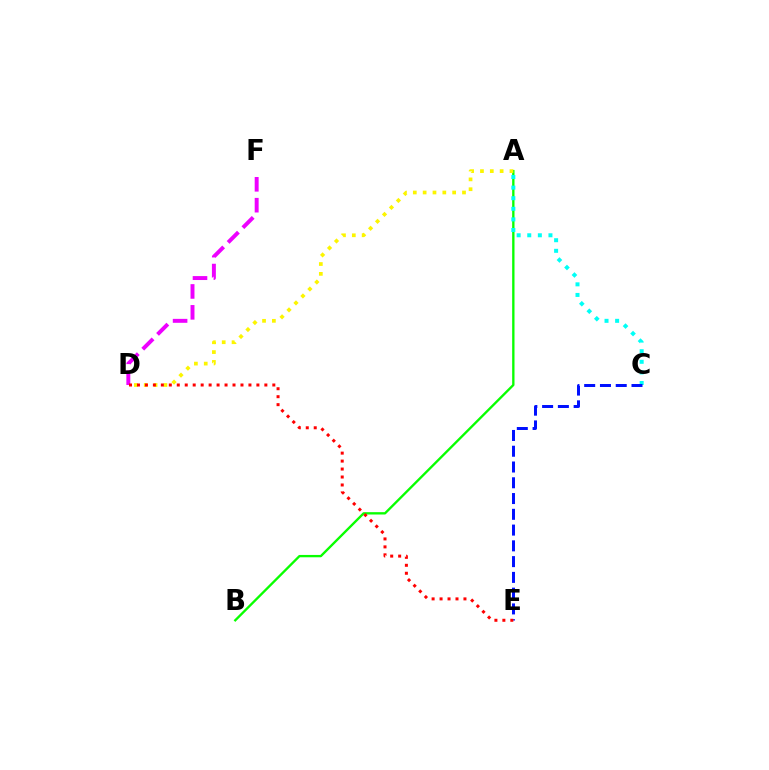{('D', 'F'): [{'color': '#ee00ff', 'line_style': 'dashed', 'thickness': 2.84}], ('A', 'B'): [{'color': '#08ff00', 'line_style': 'solid', 'thickness': 1.69}], ('A', 'C'): [{'color': '#00fff6', 'line_style': 'dotted', 'thickness': 2.88}], ('A', 'D'): [{'color': '#fcf500', 'line_style': 'dotted', 'thickness': 2.67}], ('C', 'E'): [{'color': '#0010ff', 'line_style': 'dashed', 'thickness': 2.14}], ('D', 'E'): [{'color': '#ff0000', 'line_style': 'dotted', 'thickness': 2.16}]}